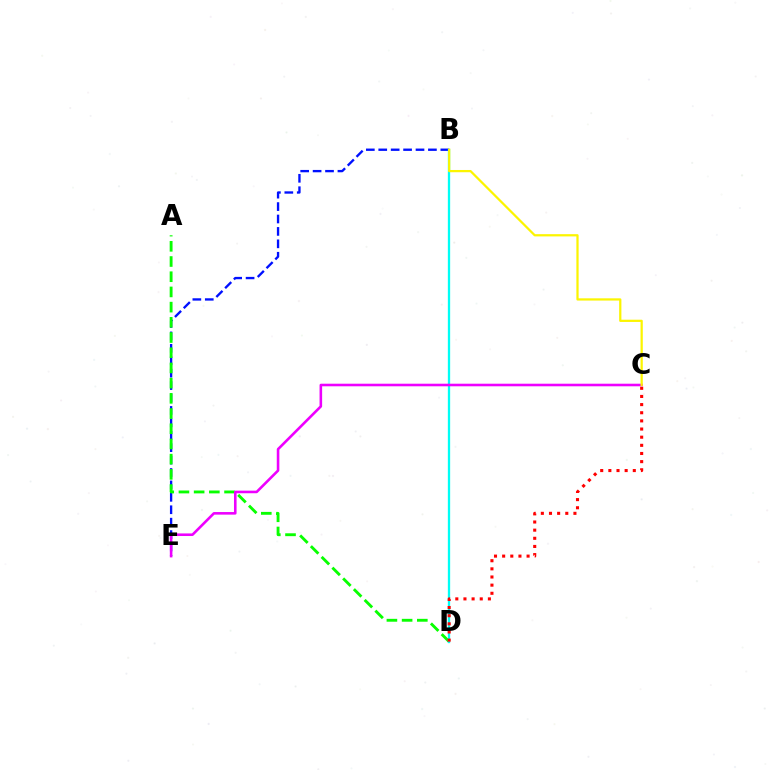{('B', 'E'): [{'color': '#0010ff', 'line_style': 'dashed', 'thickness': 1.69}], ('A', 'D'): [{'color': '#08ff00', 'line_style': 'dashed', 'thickness': 2.07}], ('B', 'D'): [{'color': '#00fff6', 'line_style': 'solid', 'thickness': 1.66}], ('C', 'E'): [{'color': '#ee00ff', 'line_style': 'solid', 'thickness': 1.86}], ('C', 'D'): [{'color': '#ff0000', 'line_style': 'dotted', 'thickness': 2.21}], ('B', 'C'): [{'color': '#fcf500', 'line_style': 'solid', 'thickness': 1.61}]}